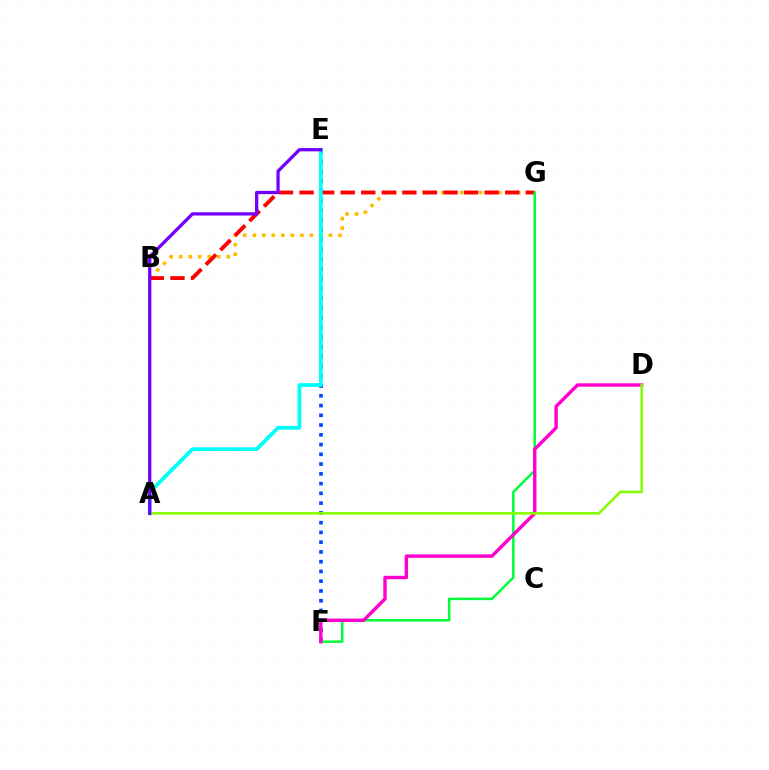{('B', 'G'): [{'color': '#ffbd00', 'line_style': 'dotted', 'thickness': 2.58}, {'color': '#ff0000', 'line_style': 'dashed', 'thickness': 2.79}], ('E', 'F'): [{'color': '#004bff', 'line_style': 'dotted', 'thickness': 2.65}], ('A', 'E'): [{'color': '#00fff6', 'line_style': 'solid', 'thickness': 2.71}, {'color': '#7200ff', 'line_style': 'solid', 'thickness': 2.36}], ('F', 'G'): [{'color': '#00ff39', 'line_style': 'solid', 'thickness': 1.79}], ('D', 'F'): [{'color': '#ff00cf', 'line_style': 'solid', 'thickness': 2.45}], ('A', 'D'): [{'color': '#84ff00', 'line_style': 'solid', 'thickness': 1.82}]}